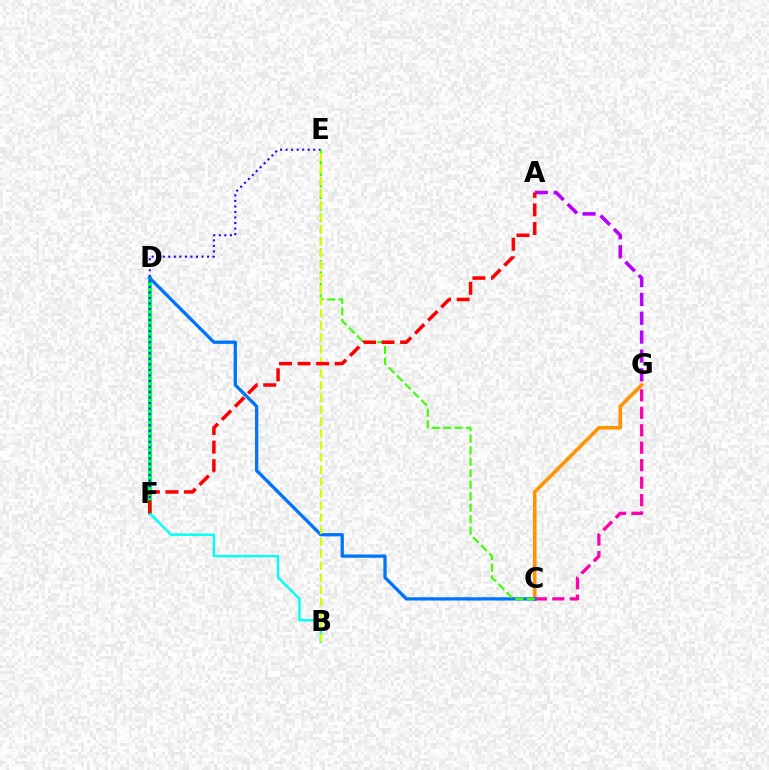{('A', 'G'): [{'color': '#b900ff', 'line_style': 'dashed', 'thickness': 2.56}], ('D', 'F'): [{'color': '#00ff5c', 'line_style': 'solid', 'thickness': 2.98}], ('E', 'F'): [{'color': '#2500ff', 'line_style': 'dotted', 'thickness': 1.5}], ('B', 'F'): [{'color': '#00fff6', 'line_style': 'solid', 'thickness': 1.72}], ('C', 'G'): [{'color': '#ff9400', 'line_style': 'solid', 'thickness': 2.58}, {'color': '#ff00ac', 'line_style': 'dashed', 'thickness': 2.37}], ('C', 'D'): [{'color': '#0074ff', 'line_style': 'solid', 'thickness': 2.37}], ('C', 'E'): [{'color': '#3dff00', 'line_style': 'dashed', 'thickness': 1.56}], ('B', 'E'): [{'color': '#d1ff00', 'line_style': 'dashed', 'thickness': 1.63}], ('A', 'F'): [{'color': '#ff0000', 'line_style': 'dashed', 'thickness': 2.52}]}